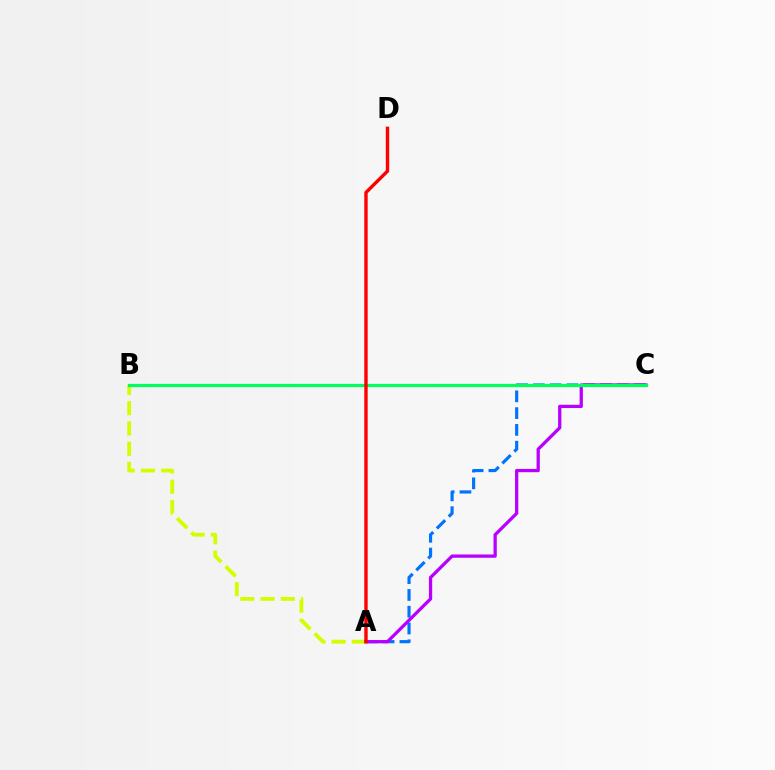{('A', 'C'): [{'color': '#0074ff', 'line_style': 'dashed', 'thickness': 2.28}, {'color': '#b900ff', 'line_style': 'solid', 'thickness': 2.36}], ('A', 'B'): [{'color': '#d1ff00', 'line_style': 'dashed', 'thickness': 2.75}], ('B', 'C'): [{'color': '#00ff5c', 'line_style': 'solid', 'thickness': 2.32}], ('A', 'D'): [{'color': '#ff0000', 'line_style': 'solid', 'thickness': 2.45}]}